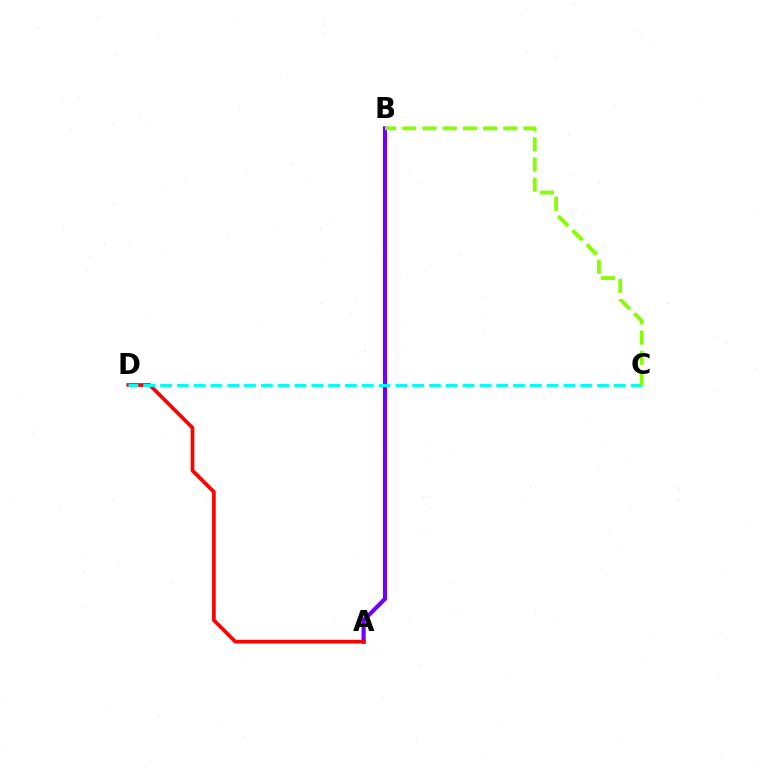{('A', 'B'): [{'color': '#7200ff', 'line_style': 'solid', 'thickness': 2.99}], ('A', 'D'): [{'color': '#ff0000', 'line_style': 'solid', 'thickness': 2.66}], ('C', 'D'): [{'color': '#00fff6', 'line_style': 'dashed', 'thickness': 2.28}], ('B', 'C'): [{'color': '#84ff00', 'line_style': 'dashed', 'thickness': 2.74}]}